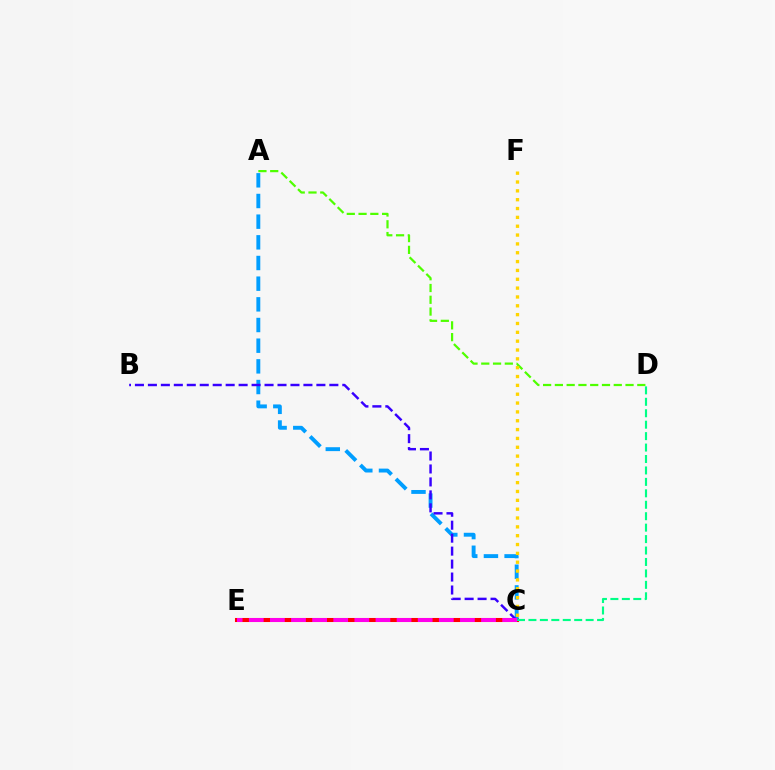{('C', 'E'): [{'color': '#ff0000', 'line_style': 'solid', 'thickness': 2.92}, {'color': '#ff00ed', 'line_style': 'dashed', 'thickness': 2.87}], ('A', 'D'): [{'color': '#4fff00', 'line_style': 'dashed', 'thickness': 1.6}], ('A', 'C'): [{'color': '#009eff', 'line_style': 'dashed', 'thickness': 2.81}], ('C', 'D'): [{'color': '#00ff86', 'line_style': 'dashed', 'thickness': 1.55}], ('B', 'C'): [{'color': '#3700ff', 'line_style': 'dashed', 'thickness': 1.76}], ('C', 'F'): [{'color': '#ffd500', 'line_style': 'dotted', 'thickness': 2.4}]}